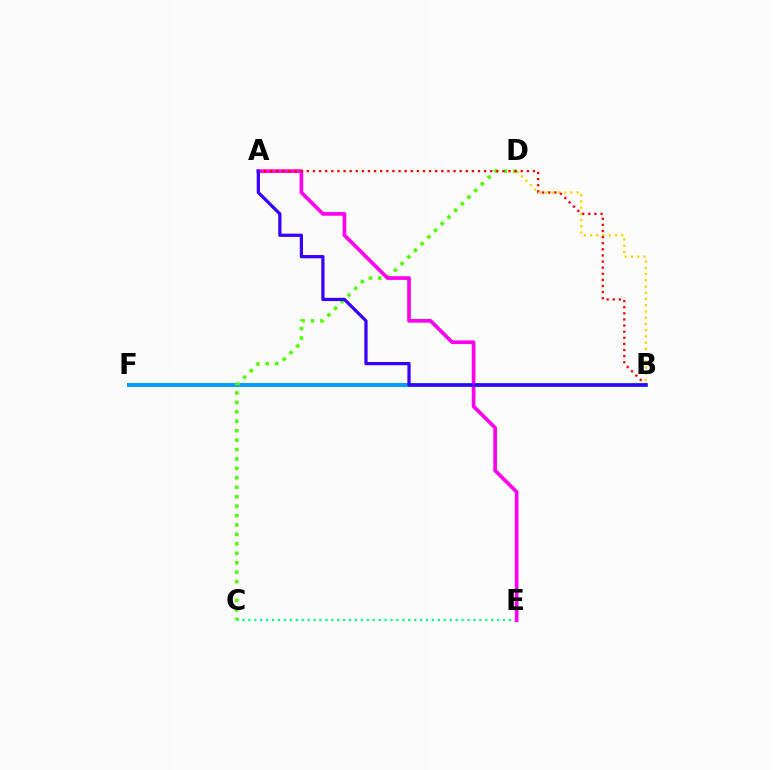{('B', 'F'): [{'color': '#009eff', 'line_style': 'solid', 'thickness': 2.84}], ('C', 'D'): [{'color': '#4fff00', 'line_style': 'dotted', 'thickness': 2.56}], ('B', 'D'): [{'color': '#ffd500', 'line_style': 'dotted', 'thickness': 1.7}], ('C', 'E'): [{'color': '#00ff86', 'line_style': 'dotted', 'thickness': 1.61}], ('A', 'E'): [{'color': '#ff00ed', 'line_style': 'solid', 'thickness': 2.65}], ('A', 'B'): [{'color': '#ff0000', 'line_style': 'dotted', 'thickness': 1.66}, {'color': '#3700ff', 'line_style': 'solid', 'thickness': 2.34}]}